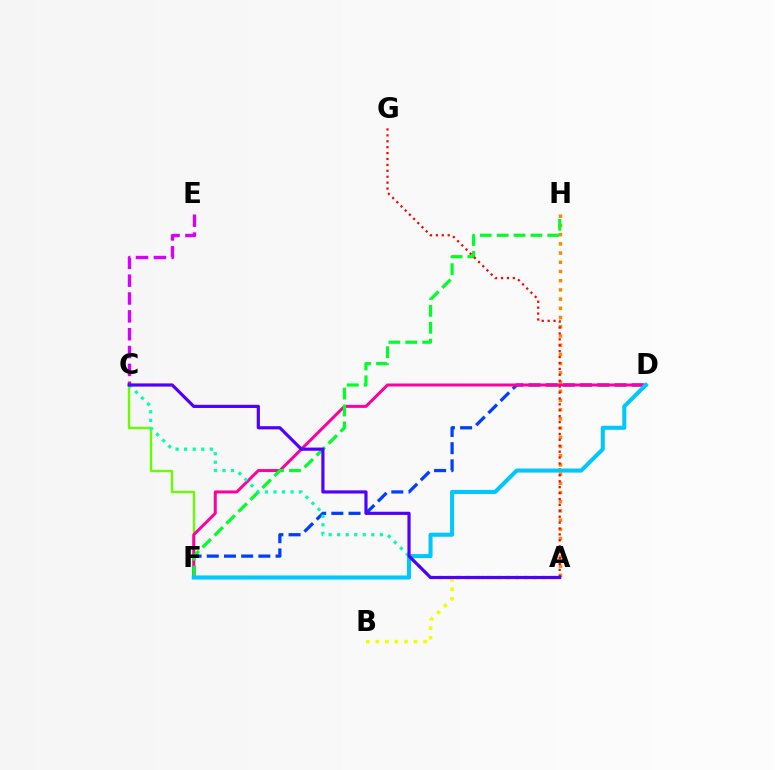{('C', 'F'): [{'color': '#66ff00', 'line_style': 'solid', 'thickness': 1.68}], ('A', 'B'): [{'color': '#eeff00', 'line_style': 'dotted', 'thickness': 2.59}], ('A', 'H'): [{'color': '#ff8800', 'line_style': 'dotted', 'thickness': 2.5}], ('D', 'F'): [{'color': '#003fff', 'line_style': 'dashed', 'thickness': 2.34}, {'color': '#ff00a0', 'line_style': 'solid', 'thickness': 2.15}, {'color': '#00c7ff', 'line_style': 'solid', 'thickness': 2.91}], ('F', 'H'): [{'color': '#00ff27', 'line_style': 'dashed', 'thickness': 2.29}], ('A', 'G'): [{'color': '#ff0000', 'line_style': 'dotted', 'thickness': 1.61}], ('C', 'E'): [{'color': '#d600ff', 'line_style': 'dashed', 'thickness': 2.42}], ('A', 'C'): [{'color': '#00ffaf', 'line_style': 'dotted', 'thickness': 2.32}, {'color': '#4f00ff', 'line_style': 'solid', 'thickness': 2.29}]}